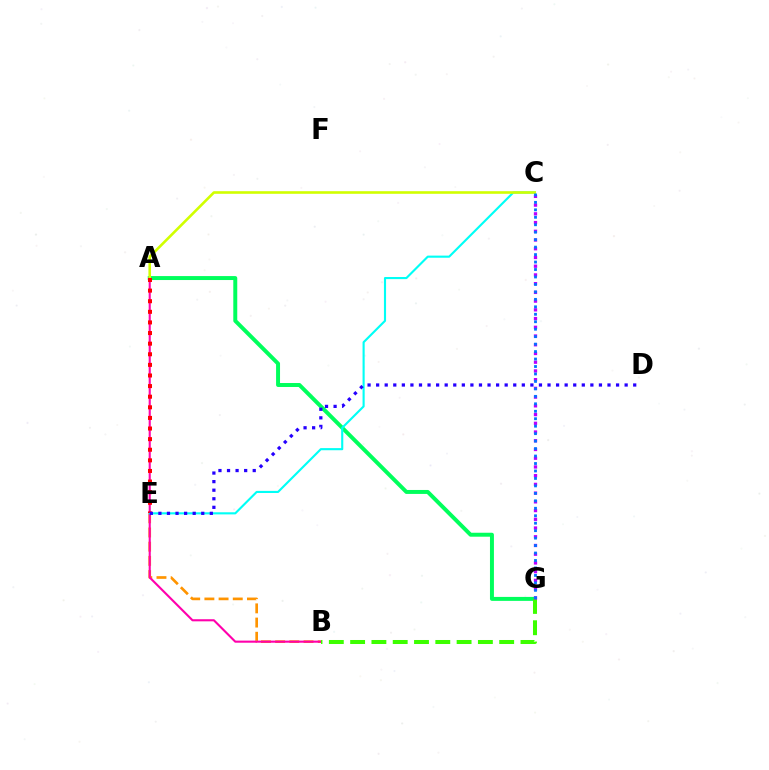{('B', 'E'): [{'color': '#ff9400', 'line_style': 'dashed', 'thickness': 1.93}], ('A', 'G'): [{'color': '#00ff5c', 'line_style': 'solid', 'thickness': 2.85}], ('A', 'B'): [{'color': '#ff00ac', 'line_style': 'solid', 'thickness': 1.52}], ('B', 'G'): [{'color': '#3dff00', 'line_style': 'dashed', 'thickness': 2.89}], ('C', 'E'): [{'color': '#00fff6', 'line_style': 'solid', 'thickness': 1.53}], ('A', 'C'): [{'color': '#d1ff00', 'line_style': 'solid', 'thickness': 1.88}], ('A', 'E'): [{'color': '#ff0000', 'line_style': 'dotted', 'thickness': 2.88}], ('D', 'E'): [{'color': '#2500ff', 'line_style': 'dotted', 'thickness': 2.33}], ('C', 'G'): [{'color': '#b900ff', 'line_style': 'dotted', 'thickness': 2.37}, {'color': '#0074ff', 'line_style': 'dotted', 'thickness': 2.03}]}